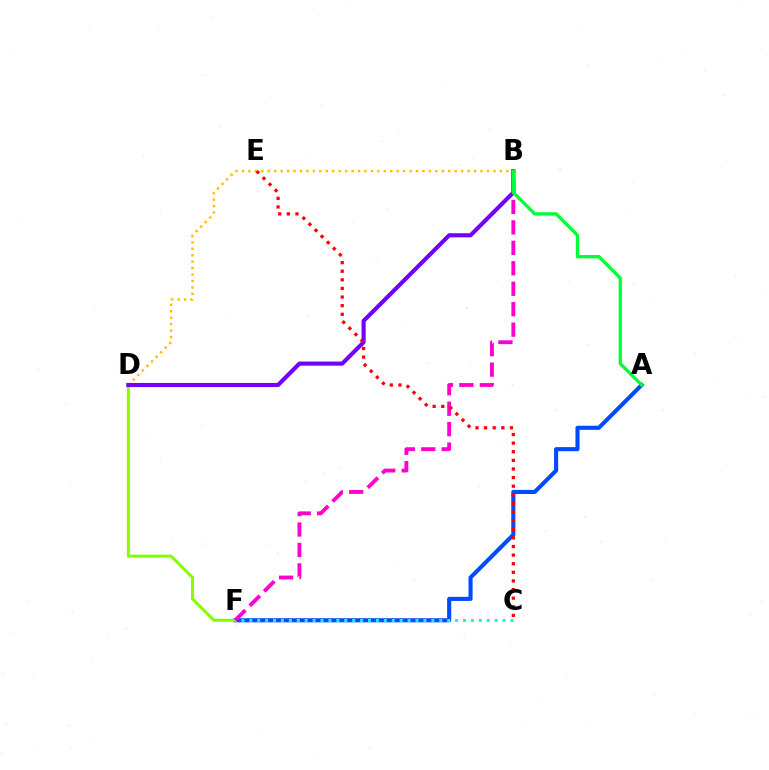{('A', 'F'): [{'color': '#004bff', 'line_style': 'solid', 'thickness': 2.95}], ('C', 'F'): [{'color': '#00fff6', 'line_style': 'dotted', 'thickness': 2.15}], ('B', 'D'): [{'color': '#ffbd00', 'line_style': 'dotted', 'thickness': 1.75}, {'color': '#7200ff', 'line_style': 'solid', 'thickness': 2.96}], ('D', 'F'): [{'color': '#84ff00', 'line_style': 'solid', 'thickness': 2.16}], ('B', 'F'): [{'color': '#ff00cf', 'line_style': 'dashed', 'thickness': 2.78}], ('A', 'B'): [{'color': '#00ff39', 'line_style': 'solid', 'thickness': 2.39}], ('C', 'E'): [{'color': '#ff0000', 'line_style': 'dotted', 'thickness': 2.34}]}